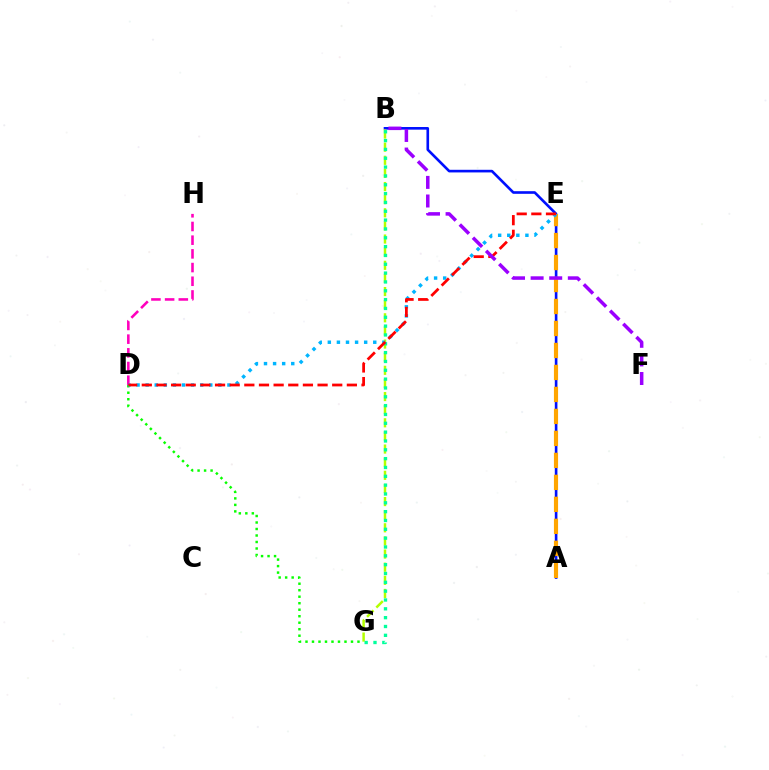{('A', 'B'): [{'color': '#0010ff', 'line_style': 'solid', 'thickness': 1.9}], ('B', 'G'): [{'color': '#b3ff00', 'line_style': 'dashed', 'thickness': 1.78}, {'color': '#00ff9d', 'line_style': 'dotted', 'thickness': 2.4}], ('D', 'G'): [{'color': '#08ff00', 'line_style': 'dotted', 'thickness': 1.77}], ('D', 'H'): [{'color': '#ff00bd', 'line_style': 'dashed', 'thickness': 1.86}], ('A', 'E'): [{'color': '#ffa500', 'line_style': 'dashed', 'thickness': 2.99}], ('D', 'E'): [{'color': '#00b5ff', 'line_style': 'dotted', 'thickness': 2.47}, {'color': '#ff0000', 'line_style': 'dashed', 'thickness': 1.99}], ('B', 'F'): [{'color': '#9b00ff', 'line_style': 'dashed', 'thickness': 2.53}]}